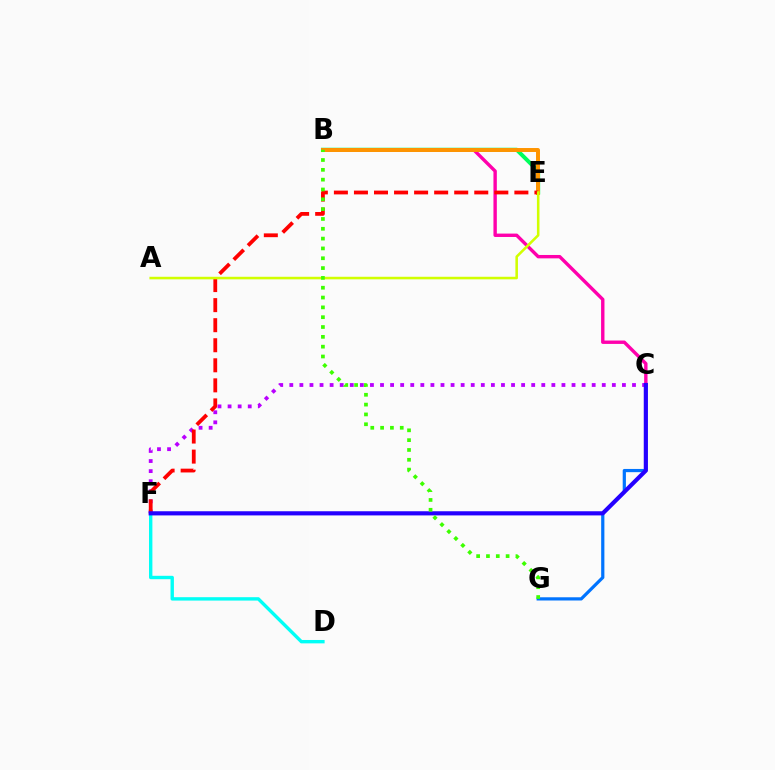{('C', 'G'): [{'color': '#0074ff', 'line_style': 'solid', 'thickness': 2.31}], ('D', 'F'): [{'color': '#00fff6', 'line_style': 'solid', 'thickness': 2.44}], ('B', 'E'): [{'color': '#00ff5c', 'line_style': 'solid', 'thickness': 2.85}, {'color': '#ff9400', 'line_style': 'solid', 'thickness': 2.84}], ('B', 'C'): [{'color': '#ff00ac', 'line_style': 'solid', 'thickness': 2.44}], ('C', 'F'): [{'color': '#b900ff', 'line_style': 'dotted', 'thickness': 2.74}, {'color': '#2500ff', 'line_style': 'solid', 'thickness': 2.99}], ('E', 'F'): [{'color': '#ff0000', 'line_style': 'dashed', 'thickness': 2.72}], ('A', 'E'): [{'color': '#d1ff00', 'line_style': 'solid', 'thickness': 1.84}], ('B', 'G'): [{'color': '#3dff00', 'line_style': 'dotted', 'thickness': 2.67}]}